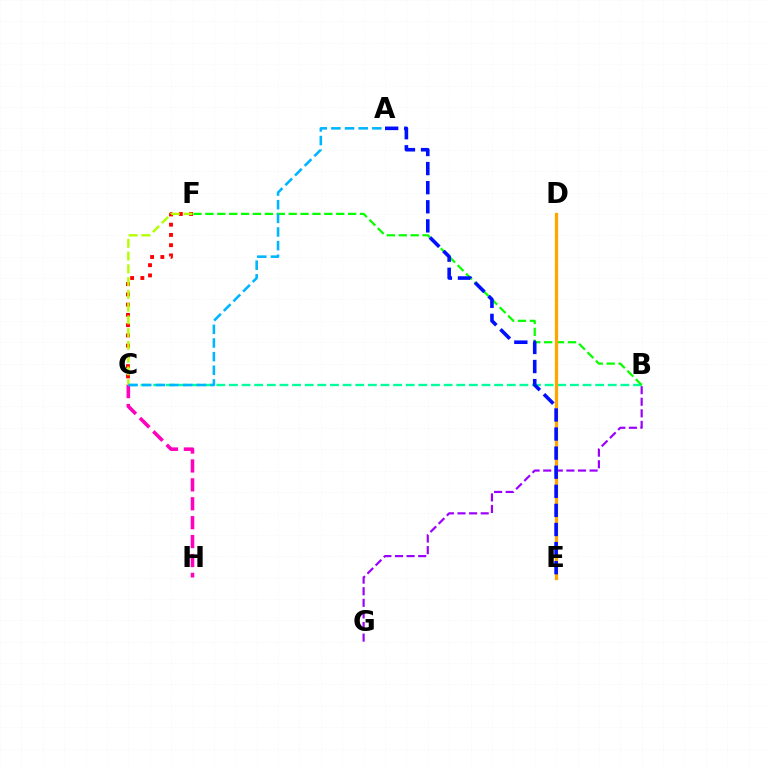{('B', 'G'): [{'color': '#9b00ff', 'line_style': 'dashed', 'thickness': 1.58}], ('B', 'C'): [{'color': '#00ff9d', 'line_style': 'dashed', 'thickness': 1.72}], ('B', 'F'): [{'color': '#08ff00', 'line_style': 'dashed', 'thickness': 1.62}], ('C', 'F'): [{'color': '#ff0000', 'line_style': 'dotted', 'thickness': 2.78}, {'color': '#b3ff00', 'line_style': 'dashed', 'thickness': 1.73}], ('D', 'E'): [{'color': '#ffa500', 'line_style': 'solid', 'thickness': 2.34}], ('C', 'H'): [{'color': '#ff00bd', 'line_style': 'dashed', 'thickness': 2.57}], ('A', 'C'): [{'color': '#00b5ff', 'line_style': 'dashed', 'thickness': 1.85}], ('A', 'E'): [{'color': '#0010ff', 'line_style': 'dashed', 'thickness': 2.59}]}